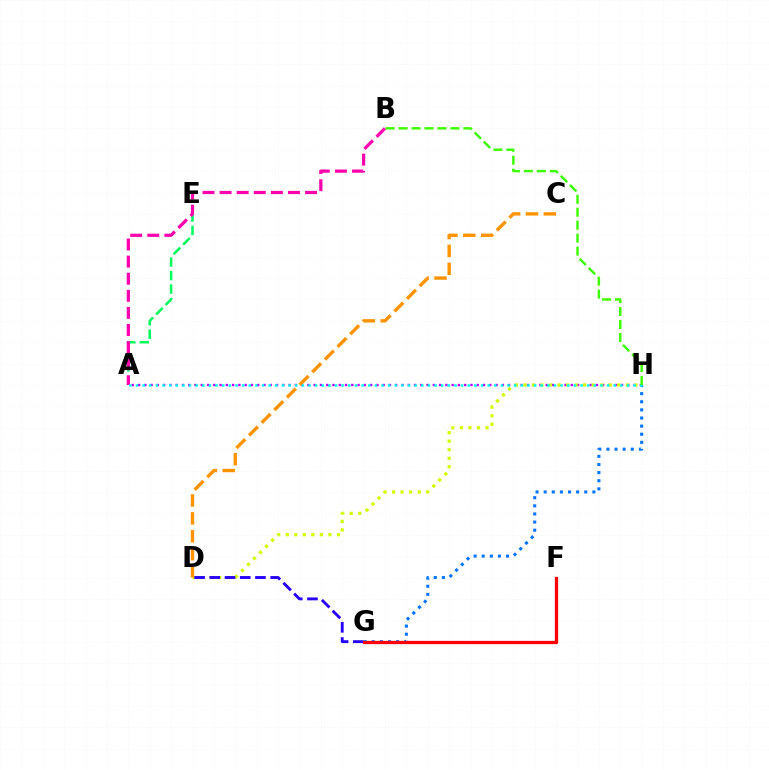{('A', 'E'): [{'color': '#00ff5c', 'line_style': 'dashed', 'thickness': 1.83}], ('A', 'H'): [{'color': '#b900ff', 'line_style': 'dotted', 'thickness': 1.7}, {'color': '#00fff6', 'line_style': 'dotted', 'thickness': 1.8}], ('D', 'H'): [{'color': '#d1ff00', 'line_style': 'dotted', 'thickness': 2.32}], ('G', 'H'): [{'color': '#0074ff', 'line_style': 'dotted', 'thickness': 2.21}], ('D', 'G'): [{'color': '#2500ff', 'line_style': 'dashed', 'thickness': 2.07}], ('C', 'D'): [{'color': '#ff9400', 'line_style': 'dashed', 'thickness': 2.43}], ('A', 'B'): [{'color': '#ff00ac', 'line_style': 'dashed', 'thickness': 2.32}], ('B', 'H'): [{'color': '#3dff00', 'line_style': 'dashed', 'thickness': 1.76}], ('F', 'G'): [{'color': '#ff0000', 'line_style': 'solid', 'thickness': 2.36}]}